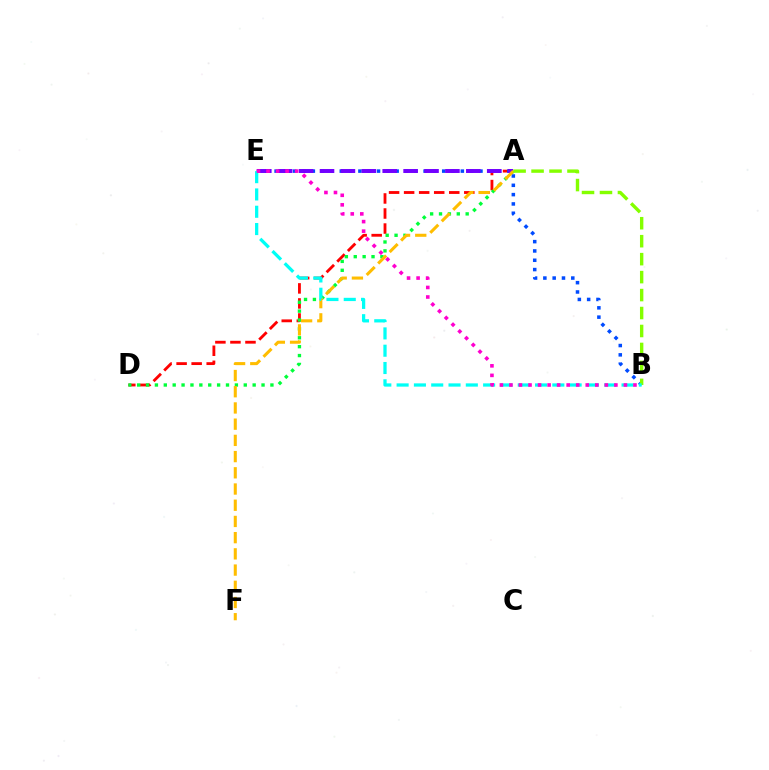{('A', 'D'): [{'color': '#ff0000', 'line_style': 'dashed', 'thickness': 2.04}, {'color': '#00ff39', 'line_style': 'dotted', 'thickness': 2.41}], ('B', 'E'): [{'color': '#004bff', 'line_style': 'dotted', 'thickness': 2.53}, {'color': '#00fff6', 'line_style': 'dashed', 'thickness': 2.35}, {'color': '#ff00cf', 'line_style': 'dotted', 'thickness': 2.59}], ('A', 'E'): [{'color': '#7200ff', 'line_style': 'dashed', 'thickness': 2.84}], ('A', 'F'): [{'color': '#ffbd00', 'line_style': 'dashed', 'thickness': 2.2}], ('A', 'B'): [{'color': '#84ff00', 'line_style': 'dashed', 'thickness': 2.44}]}